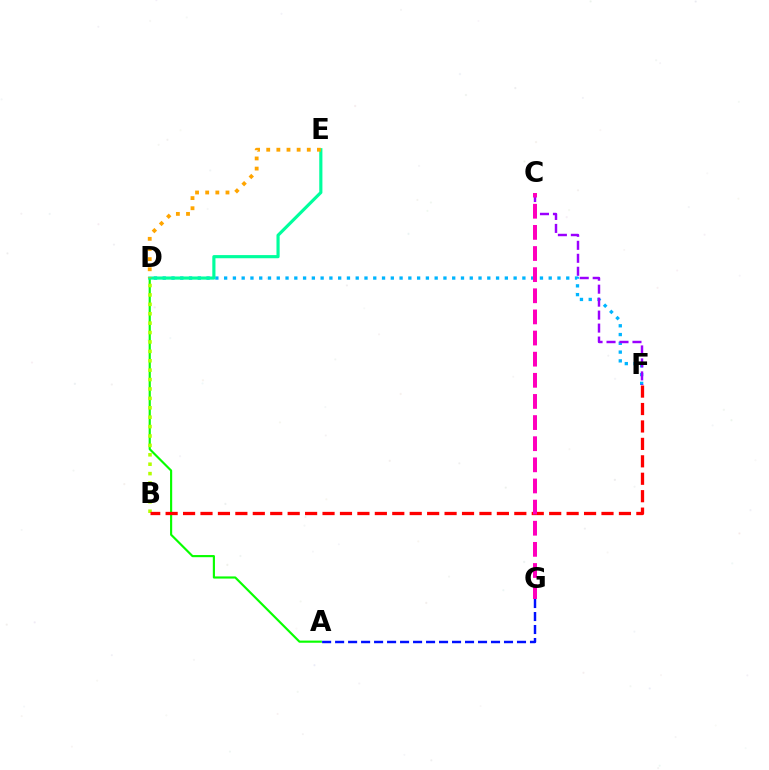{('A', 'D'): [{'color': '#08ff00', 'line_style': 'solid', 'thickness': 1.55}], ('D', 'F'): [{'color': '#00b5ff', 'line_style': 'dotted', 'thickness': 2.38}], ('B', 'D'): [{'color': '#b3ff00', 'line_style': 'dotted', 'thickness': 2.56}], ('D', 'E'): [{'color': '#00ff9d', 'line_style': 'solid', 'thickness': 2.27}, {'color': '#ffa500', 'line_style': 'dotted', 'thickness': 2.76}], ('B', 'F'): [{'color': '#ff0000', 'line_style': 'dashed', 'thickness': 2.37}], ('C', 'F'): [{'color': '#9b00ff', 'line_style': 'dashed', 'thickness': 1.76}], ('C', 'G'): [{'color': '#ff00bd', 'line_style': 'dashed', 'thickness': 2.87}], ('A', 'G'): [{'color': '#0010ff', 'line_style': 'dashed', 'thickness': 1.76}]}